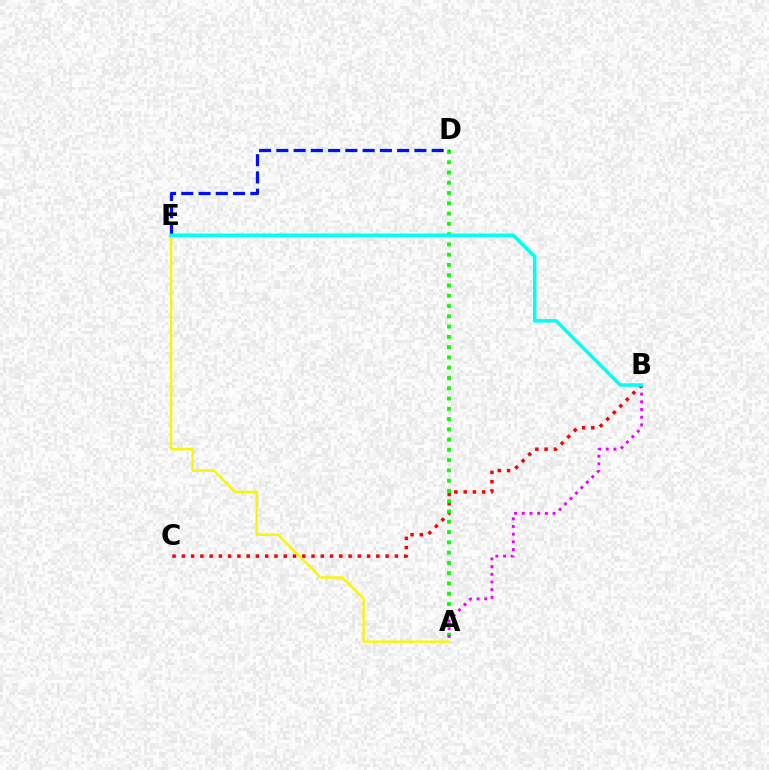{('B', 'C'): [{'color': '#ff0000', 'line_style': 'dotted', 'thickness': 2.52}], ('A', 'D'): [{'color': '#08ff00', 'line_style': 'dotted', 'thickness': 2.79}], ('A', 'E'): [{'color': '#fcf500', 'line_style': 'solid', 'thickness': 1.71}], ('D', 'E'): [{'color': '#0010ff', 'line_style': 'dashed', 'thickness': 2.34}], ('A', 'B'): [{'color': '#ee00ff', 'line_style': 'dotted', 'thickness': 2.09}], ('B', 'E'): [{'color': '#00fff6', 'line_style': 'solid', 'thickness': 2.52}]}